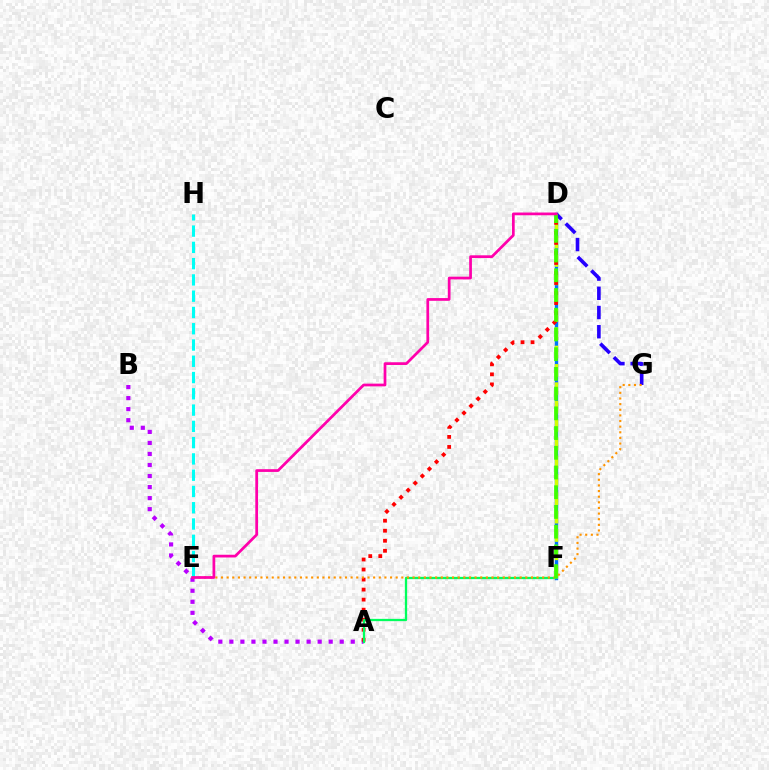{('E', 'H'): [{'color': '#00fff6', 'line_style': 'dashed', 'thickness': 2.21}], ('D', 'F'): [{'color': '#0074ff', 'line_style': 'solid', 'thickness': 2.46}, {'color': '#d1ff00', 'line_style': 'dashed', 'thickness': 2.49}, {'color': '#3dff00', 'line_style': 'dashed', 'thickness': 2.68}], ('A', 'B'): [{'color': '#b900ff', 'line_style': 'dotted', 'thickness': 3.0}], ('A', 'D'): [{'color': '#ff0000', 'line_style': 'dotted', 'thickness': 2.73}], ('A', 'F'): [{'color': '#00ff5c', 'line_style': 'solid', 'thickness': 1.65}], ('D', 'G'): [{'color': '#2500ff', 'line_style': 'dashed', 'thickness': 2.61}], ('E', 'G'): [{'color': '#ff9400', 'line_style': 'dotted', 'thickness': 1.53}], ('D', 'E'): [{'color': '#ff00ac', 'line_style': 'solid', 'thickness': 1.97}]}